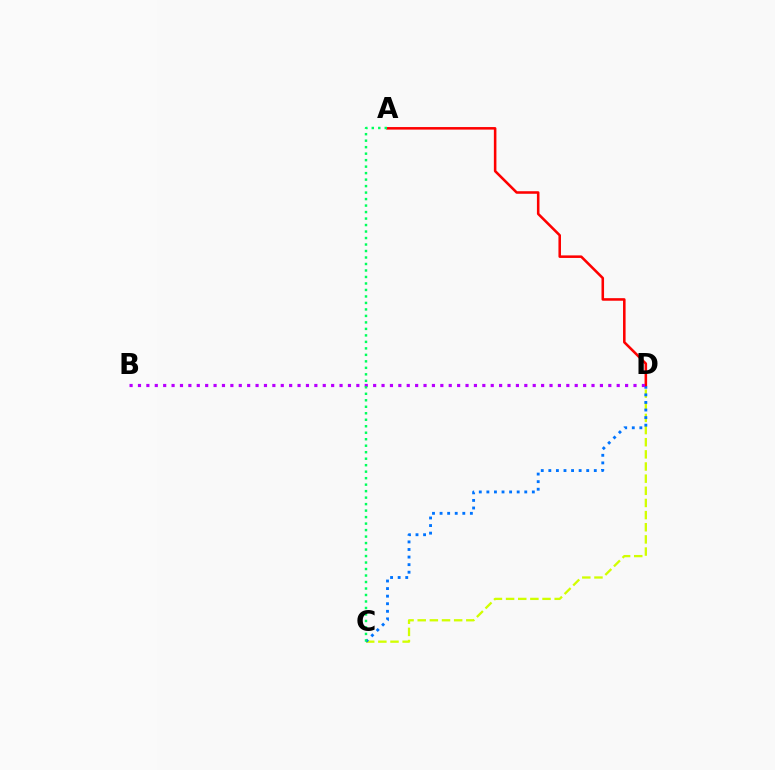{('C', 'D'): [{'color': '#d1ff00', 'line_style': 'dashed', 'thickness': 1.65}, {'color': '#0074ff', 'line_style': 'dotted', 'thickness': 2.06}], ('A', 'D'): [{'color': '#ff0000', 'line_style': 'solid', 'thickness': 1.84}], ('B', 'D'): [{'color': '#b900ff', 'line_style': 'dotted', 'thickness': 2.28}], ('A', 'C'): [{'color': '#00ff5c', 'line_style': 'dotted', 'thickness': 1.76}]}